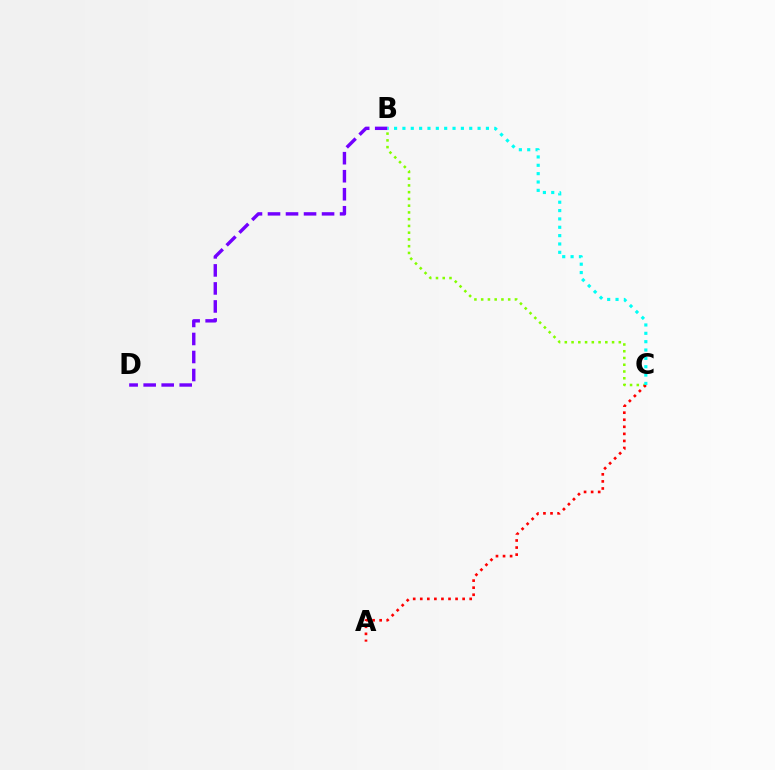{('B', 'C'): [{'color': '#84ff00', 'line_style': 'dotted', 'thickness': 1.83}, {'color': '#00fff6', 'line_style': 'dotted', 'thickness': 2.27}], ('A', 'C'): [{'color': '#ff0000', 'line_style': 'dotted', 'thickness': 1.92}], ('B', 'D'): [{'color': '#7200ff', 'line_style': 'dashed', 'thickness': 2.45}]}